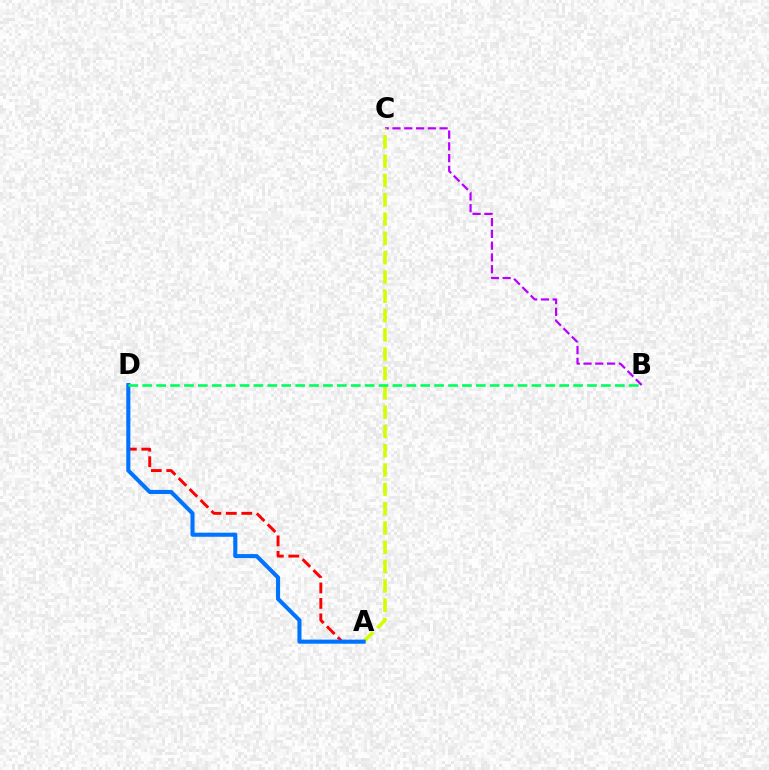{('B', 'C'): [{'color': '#b900ff', 'line_style': 'dashed', 'thickness': 1.6}], ('A', 'D'): [{'color': '#ff0000', 'line_style': 'dashed', 'thickness': 2.1}, {'color': '#0074ff', 'line_style': 'solid', 'thickness': 2.93}], ('A', 'C'): [{'color': '#d1ff00', 'line_style': 'dashed', 'thickness': 2.62}], ('B', 'D'): [{'color': '#00ff5c', 'line_style': 'dashed', 'thickness': 1.89}]}